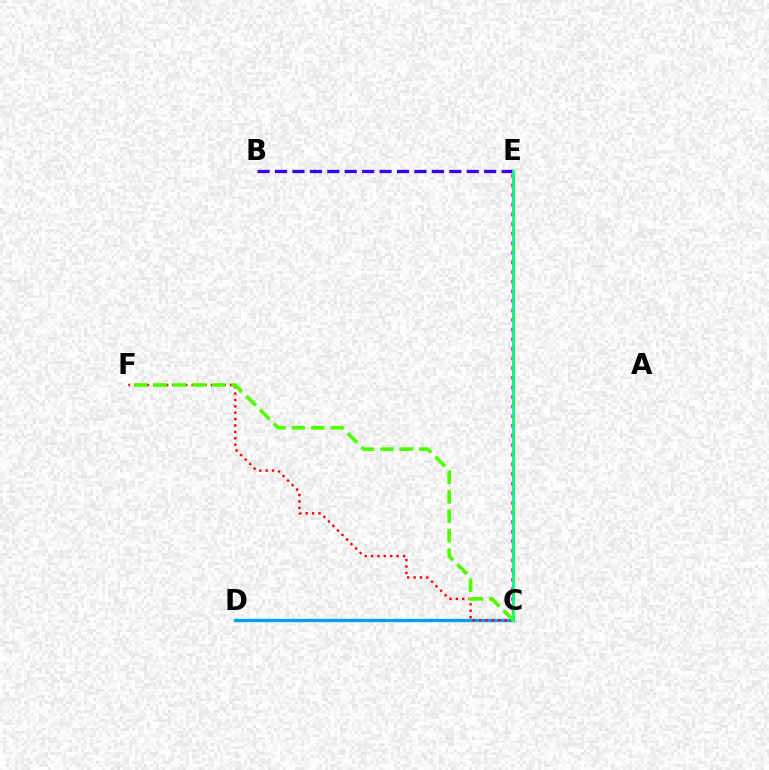{('C', 'D'): [{'color': '#009eff', 'line_style': 'solid', 'thickness': 2.38}], ('C', 'E'): [{'color': '#ffd500', 'line_style': 'dashed', 'thickness': 2.36}, {'color': '#ff00ed', 'line_style': 'dotted', 'thickness': 2.61}, {'color': '#00ff86', 'line_style': 'solid', 'thickness': 2.01}], ('B', 'E'): [{'color': '#3700ff', 'line_style': 'dashed', 'thickness': 2.37}], ('C', 'F'): [{'color': '#ff0000', 'line_style': 'dotted', 'thickness': 1.74}, {'color': '#4fff00', 'line_style': 'dashed', 'thickness': 2.65}]}